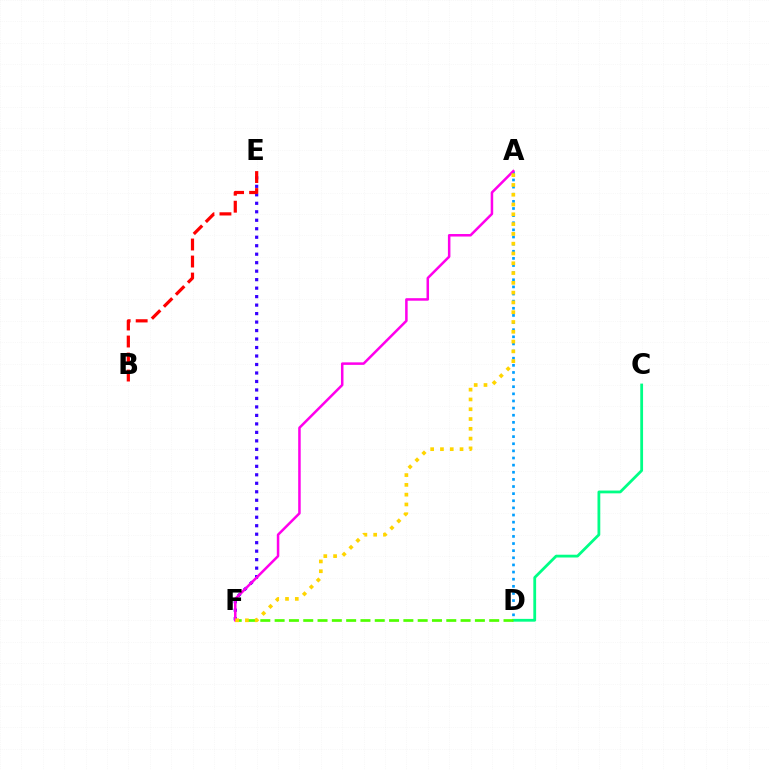{('E', 'F'): [{'color': '#3700ff', 'line_style': 'dotted', 'thickness': 2.31}], ('C', 'D'): [{'color': '#00ff86', 'line_style': 'solid', 'thickness': 2.01}], ('D', 'F'): [{'color': '#4fff00', 'line_style': 'dashed', 'thickness': 1.94}], ('A', 'D'): [{'color': '#009eff', 'line_style': 'dotted', 'thickness': 1.94}], ('B', 'E'): [{'color': '#ff0000', 'line_style': 'dashed', 'thickness': 2.31}], ('A', 'F'): [{'color': '#ff00ed', 'line_style': 'solid', 'thickness': 1.81}, {'color': '#ffd500', 'line_style': 'dotted', 'thickness': 2.66}]}